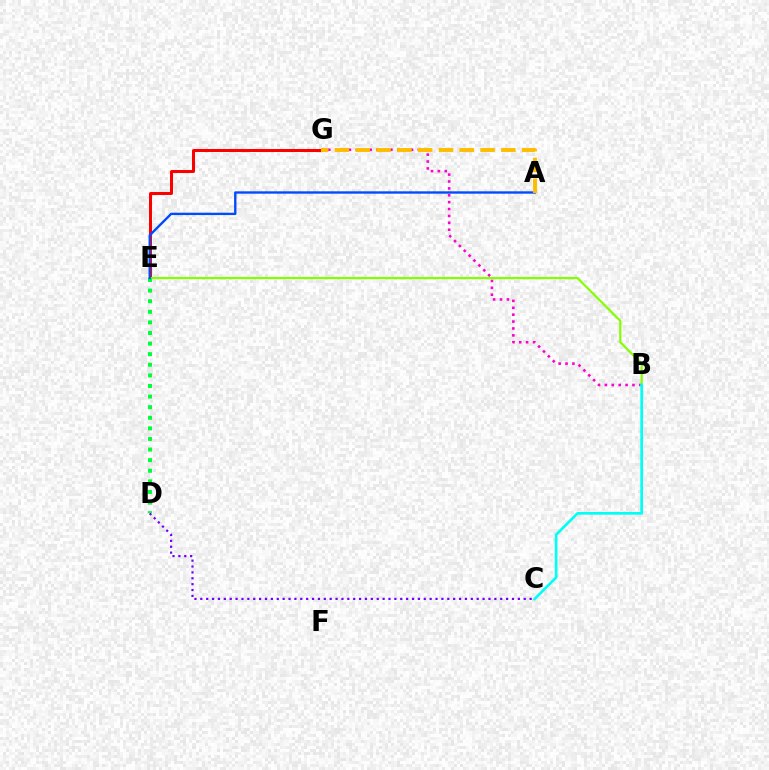{('B', 'G'): [{'color': '#ff00cf', 'line_style': 'dotted', 'thickness': 1.87}], ('E', 'G'): [{'color': '#ff0000', 'line_style': 'solid', 'thickness': 2.17}], ('B', 'E'): [{'color': '#84ff00', 'line_style': 'solid', 'thickness': 1.57}], ('C', 'D'): [{'color': '#7200ff', 'line_style': 'dotted', 'thickness': 1.6}], ('D', 'E'): [{'color': '#00ff39', 'line_style': 'dotted', 'thickness': 2.88}], ('A', 'E'): [{'color': '#004bff', 'line_style': 'solid', 'thickness': 1.71}], ('B', 'C'): [{'color': '#00fff6', 'line_style': 'solid', 'thickness': 1.93}], ('A', 'G'): [{'color': '#ffbd00', 'line_style': 'dashed', 'thickness': 2.83}]}